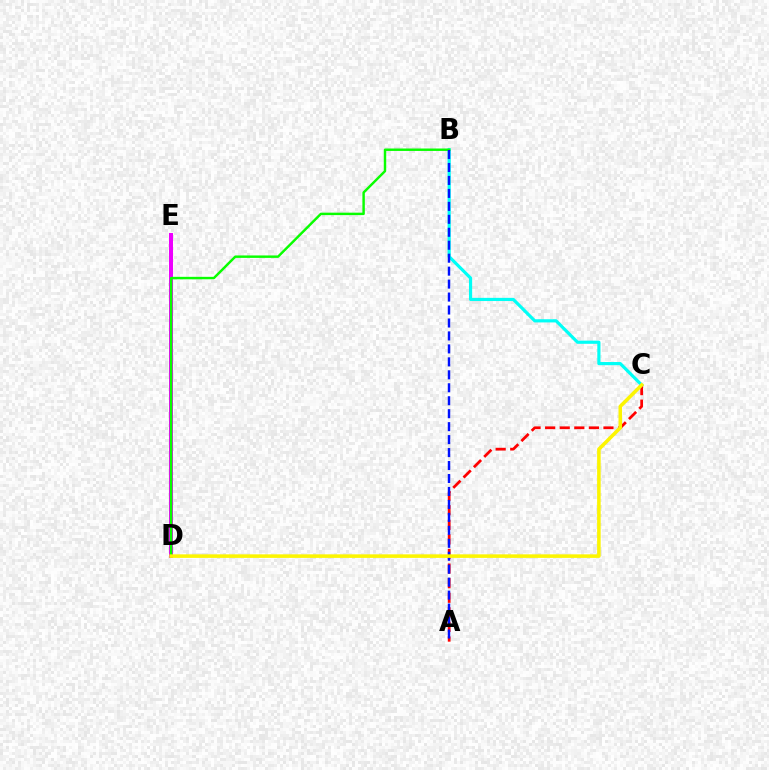{('D', 'E'): [{'color': '#ee00ff', 'line_style': 'solid', 'thickness': 2.88}], ('B', 'C'): [{'color': '#00fff6', 'line_style': 'solid', 'thickness': 2.28}], ('A', 'C'): [{'color': '#ff0000', 'line_style': 'dashed', 'thickness': 1.98}], ('B', 'D'): [{'color': '#08ff00', 'line_style': 'solid', 'thickness': 1.76}], ('A', 'B'): [{'color': '#0010ff', 'line_style': 'dashed', 'thickness': 1.76}], ('C', 'D'): [{'color': '#fcf500', 'line_style': 'solid', 'thickness': 2.56}]}